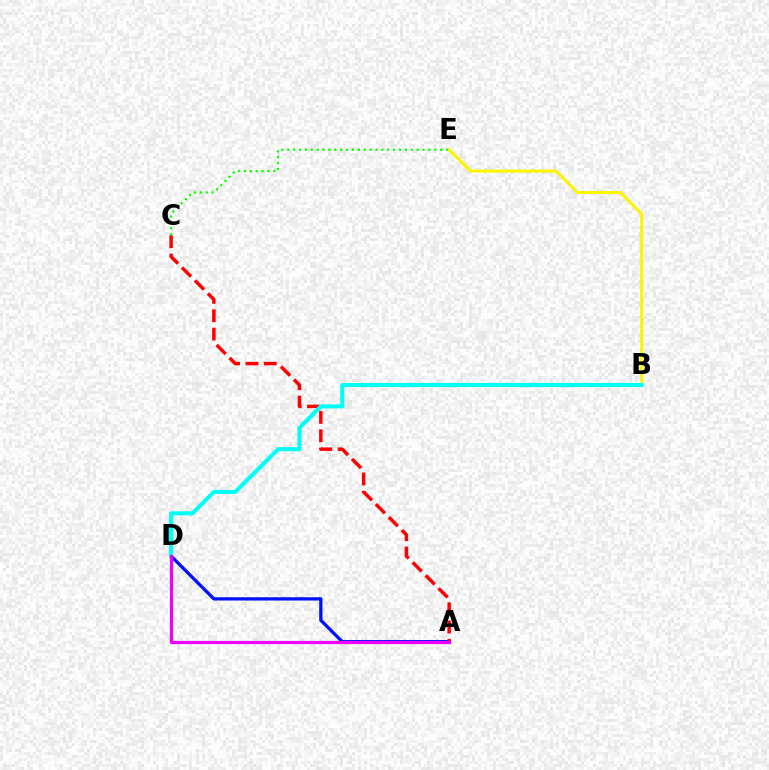{('B', 'E'): [{'color': '#fcf500', 'line_style': 'solid', 'thickness': 2.18}], ('A', 'D'): [{'color': '#0010ff', 'line_style': 'solid', 'thickness': 2.36}, {'color': '#ee00ff', 'line_style': 'solid', 'thickness': 2.32}], ('A', 'C'): [{'color': '#ff0000', 'line_style': 'dashed', 'thickness': 2.49}], ('B', 'D'): [{'color': '#00fff6', 'line_style': 'solid', 'thickness': 2.93}], ('C', 'E'): [{'color': '#08ff00', 'line_style': 'dotted', 'thickness': 1.6}]}